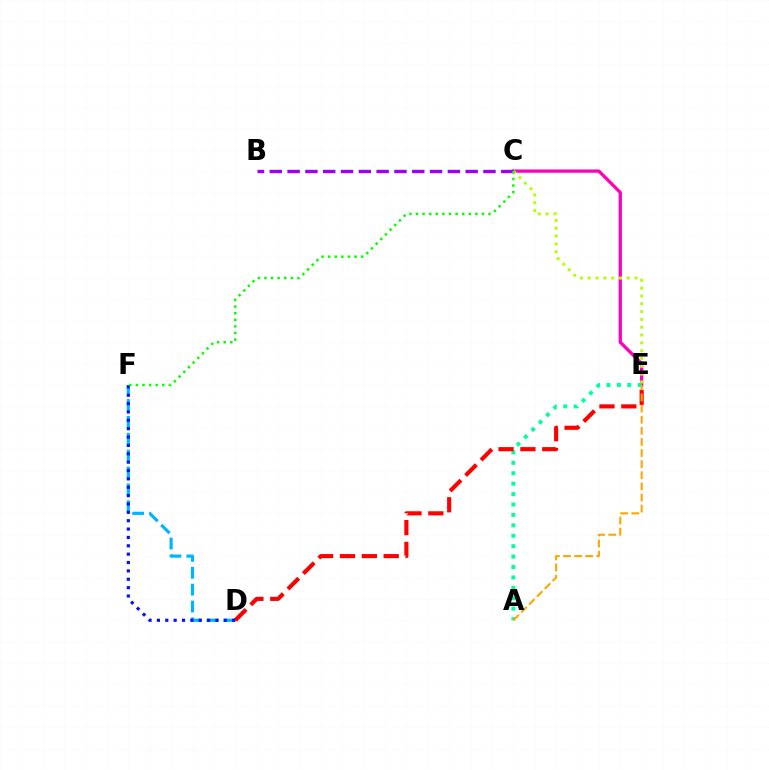{('D', 'F'): [{'color': '#00b5ff', 'line_style': 'dashed', 'thickness': 2.29}, {'color': '#0010ff', 'line_style': 'dotted', 'thickness': 2.27}], ('C', 'E'): [{'color': '#ff00bd', 'line_style': 'solid', 'thickness': 2.37}, {'color': '#b3ff00', 'line_style': 'dotted', 'thickness': 2.12}], ('A', 'E'): [{'color': '#00ff9d', 'line_style': 'dotted', 'thickness': 2.83}, {'color': '#ffa500', 'line_style': 'dashed', 'thickness': 1.51}], ('D', 'E'): [{'color': '#ff0000', 'line_style': 'dashed', 'thickness': 2.97}], ('B', 'C'): [{'color': '#9b00ff', 'line_style': 'dashed', 'thickness': 2.42}], ('C', 'F'): [{'color': '#08ff00', 'line_style': 'dotted', 'thickness': 1.79}]}